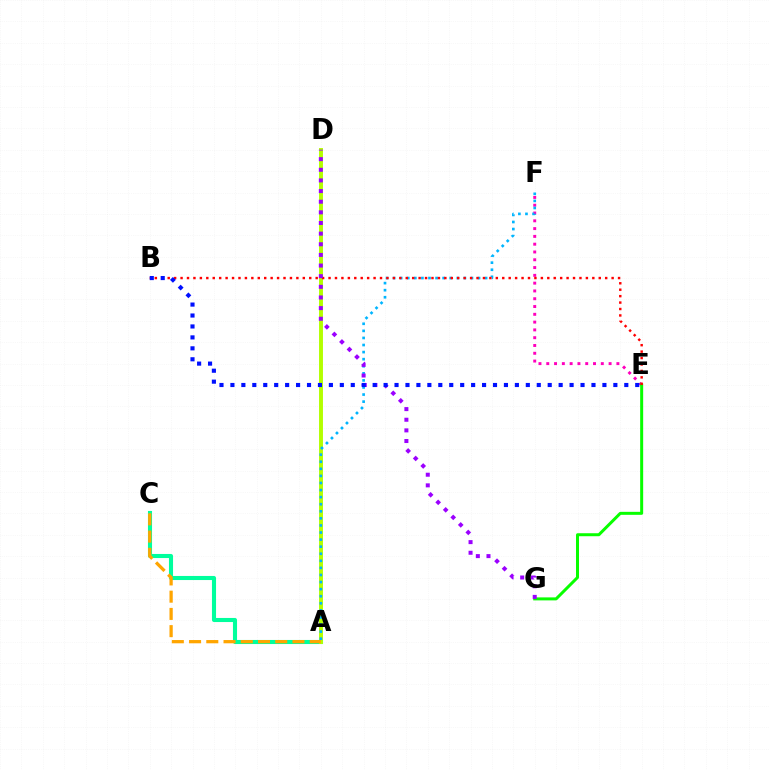{('E', 'F'): [{'color': '#ff00bd', 'line_style': 'dotted', 'thickness': 2.12}], ('A', 'C'): [{'color': '#00ff9d', 'line_style': 'solid', 'thickness': 2.94}, {'color': '#ffa500', 'line_style': 'dashed', 'thickness': 2.34}], ('E', 'G'): [{'color': '#08ff00', 'line_style': 'solid', 'thickness': 2.16}], ('A', 'D'): [{'color': '#b3ff00', 'line_style': 'solid', 'thickness': 2.82}], ('A', 'F'): [{'color': '#00b5ff', 'line_style': 'dotted', 'thickness': 1.92}], ('B', 'E'): [{'color': '#ff0000', 'line_style': 'dotted', 'thickness': 1.75}, {'color': '#0010ff', 'line_style': 'dotted', 'thickness': 2.97}], ('D', 'G'): [{'color': '#9b00ff', 'line_style': 'dotted', 'thickness': 2.89}]}